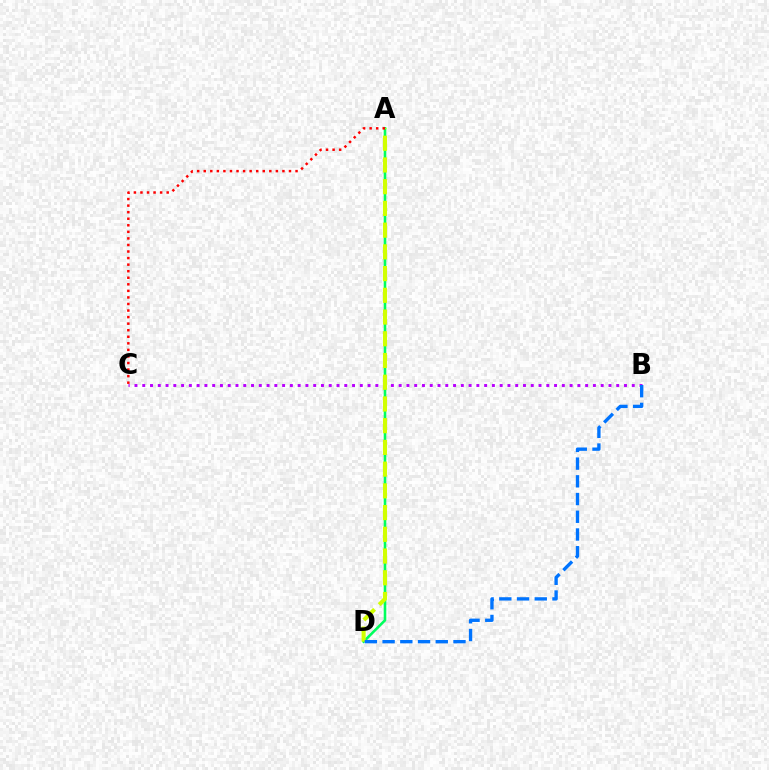{('A', 'D'): [{'color': '#00ff5c', 'line_style': 'solid', 'thickness': 1.86}, {'color': '#d1ff00', 'line_style': 'dashed', 'thickness': 2.95}], ('B', 'C'): [{'color': '#b900ff', 'line_style': 'dotted', 'thickness': 2.11}], ('A', 'C'): [{'color': '#ff0000', 'line_style': 'dotted', 'thickness': 1.78}], ('B', 'D'): [{'color': '#0074ff', 'line_style': 'dashed', 'thickness': 2.41}]}